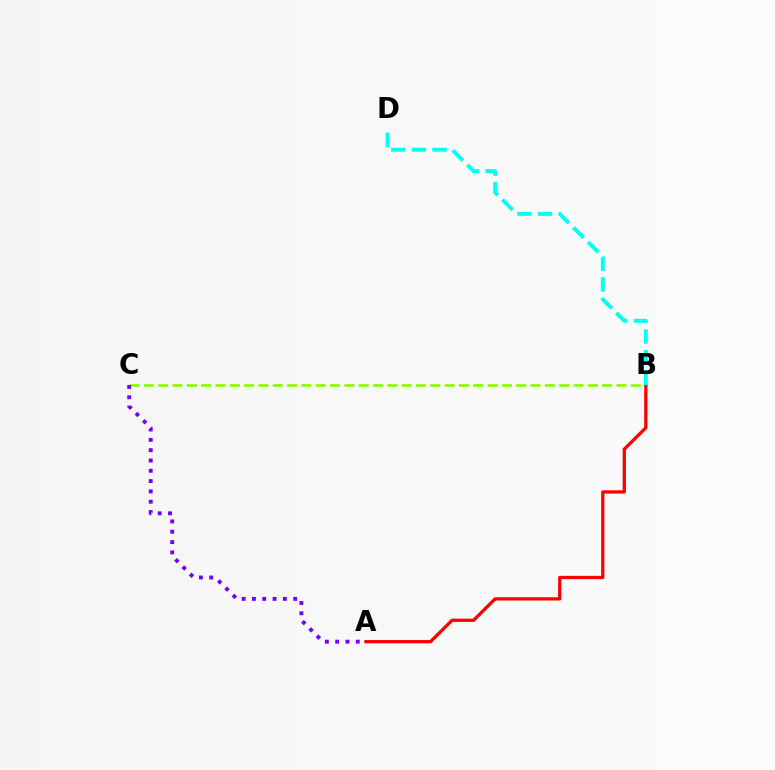{('B', 'C'): [{'color': '#84ff00', 'line_style': 'dashed', 'thickness': 1.95}], ('A', 'B'): [{'color': '#ff0000', 'line_style': 'solid', 'thickness': 2.36}], ('B', 'D'): [{'color': '#00fff6', 'line_style': 'dashed', 'thickness': 2.8}], ('A', 'C'): [{'color': '#7200ff', 'line_style': 'dotted', 'thickness': 2.8}]}